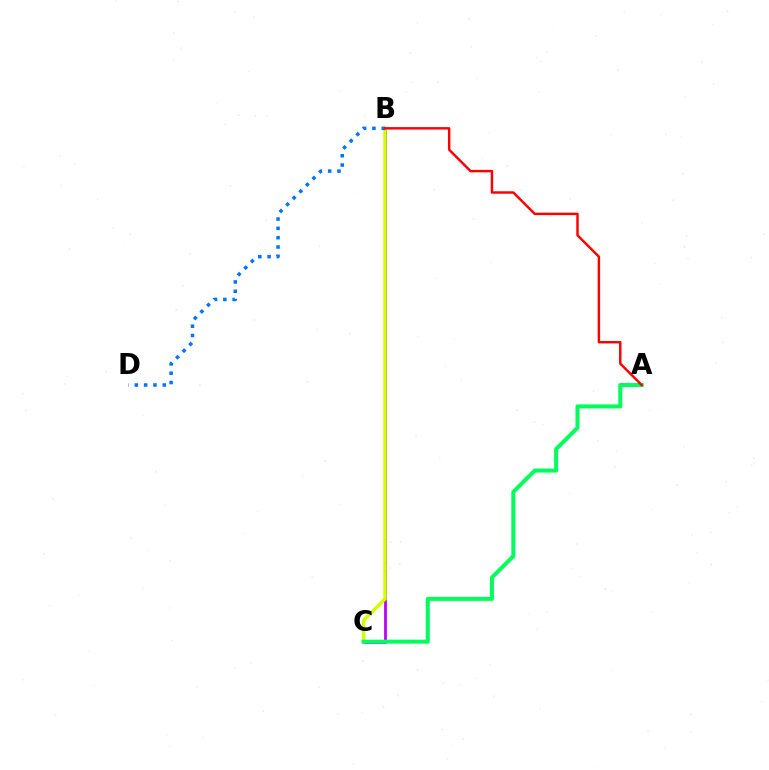{('B', 'C'): [{'color': '#b900ff', 'line_style': 'solid', 'thickness': 1.99}, {'color': '#d1ff00', 'line_style': 'solid', 'thickness': 2.48}], ('B', 'D'): [{'color': '#0074ff', 'line_style': 'dotted', 'thickness': 2.53}], ('A', 'C'): [{'color': '#00ff5c', 'line_style': 'solid', 'thickness': 2.88}], ('A', 'B'): [{'color': '#ff0000', 'line_style': 'solid', 'thickness': 1.76}]}